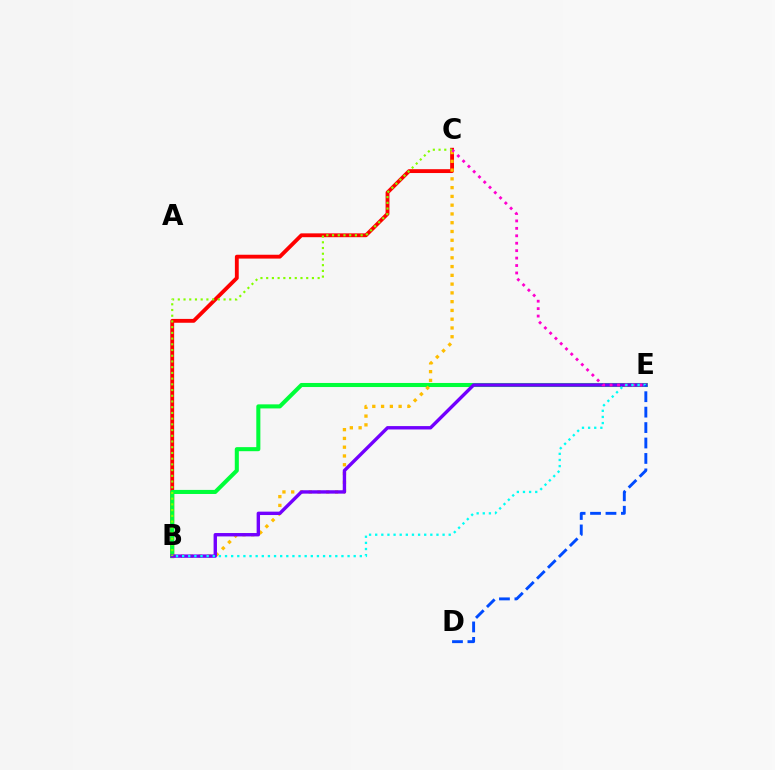{('B', 'C'): [{'color': '#ff0000', 'line_style': 'solid', 'thickness': 2.77}, {'color': '#ffbd00', 'line_style': 'dotted', 'thickness': 2.38}, {'color': '#84ff00', 'line_style': 'dotted', 'thickness': 1.55}], ('B', 'E'): [{'color': '#00ff39', 'line_style': 'solid', 'thickness': 2.92}, {'color': '#7200ff', 'line_style': 'solid', 'thickness': 2.44}, {'color': '#00fff6', 'line_style': 'dotted', 'thickness': 1.66}], ('C', 'E'): [{'color': '#ff00cf', 'line_style': 'dotted', 'thickness': 2.02}], ('D', 'E'): [{'color': '#004bff', 'line_style': 'dashed', 'thickness': 2.1}]}